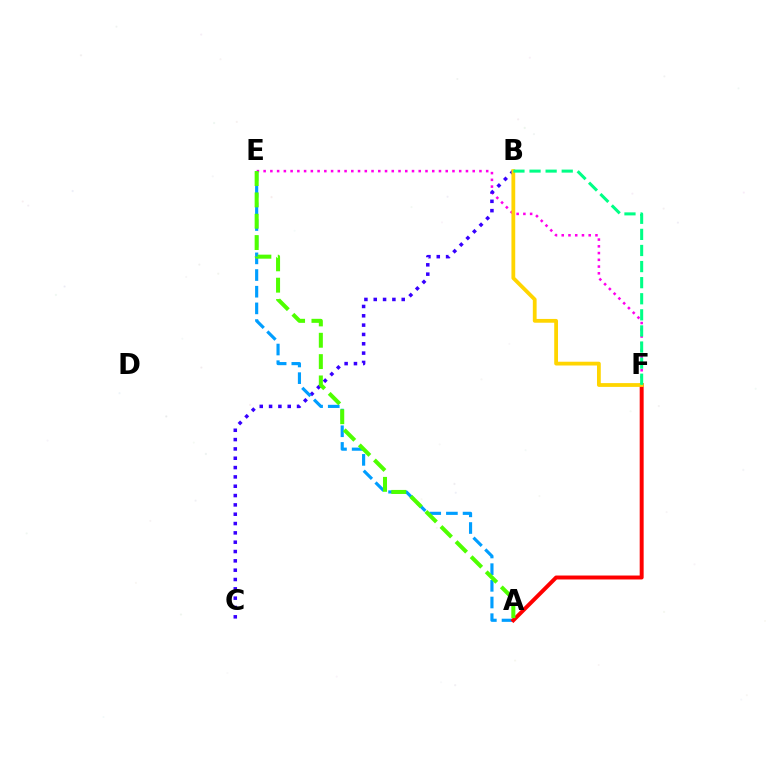{('E', 'F'): [{'color': '#ff00ed', 'line_style': 'dotted', 'thickness': 1.83}], ('B', 'C'): [{'color': '#3700ff', 'line_style': 'dotted', 'thickness': 2.53}], ('A', 'E'): [{'color': '#009eff', 'line_style': 'dashed', 'thickness': 2.26}, {'color': '#4fff00', 'line_style': 'dashed', 'thickness': 2.9}], ('A', 'F'): [{'color': '#ff0000', 'line_style': 'solid', 'thickness': 2.85}], ('B', 'F'): [{'color': '#ffd500', 'line_style': 'solid', 'thickness': 2.73}, {'color': '#00ff86', 'line_style': 'dashed', 'thickness': 2.19}]}